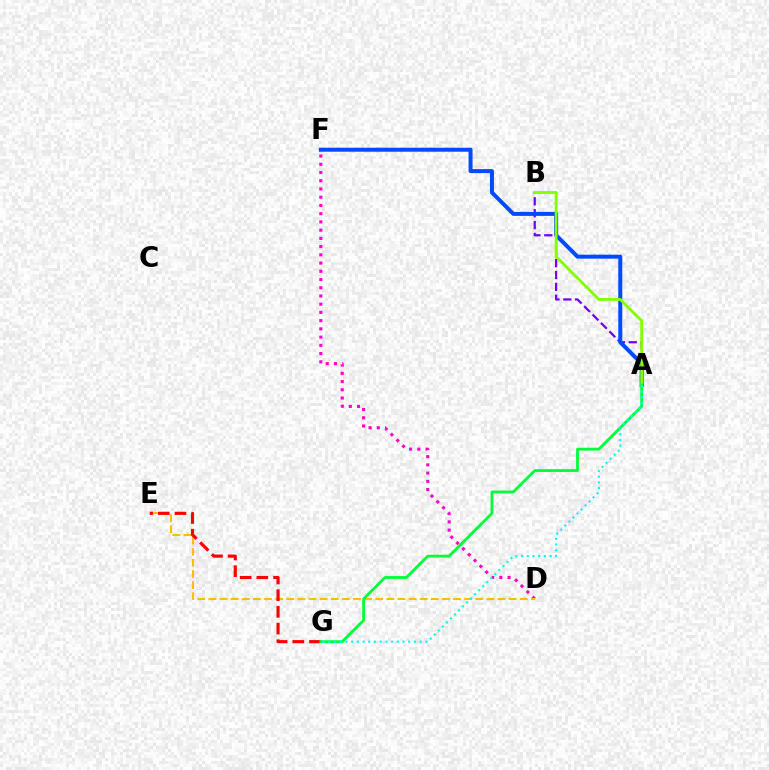{('D', 'F'): [{'color': '#ff00cf', 'line_style': 'dotted', 'thickness': 2.24}], ('D', 'E'): [{'color': '#ffbd00', 'line_style': 'dashed', 'thickness': 1.51}], ('A', 'B'): [{'color': '#7200ff', 'line_style': 'dashed', 'thickness': 1.61}, {'color': '#84ff00', 'line_style': 'solid', 'thickness': 2.04}], ('A', 'F'): [{'color': '#004bff', 'line_style': 'solid', 'thickness': 2.87}], ('E', 'G'): [{'color': '#ff0000', 'line_style': 'dashed', 'thickness': 2.27}], ('A', 'G'): [{'color': '#00ff39', 'line_style': 'solid', 'thickness': 2.04}, {'color': '#00fff6', 'line_style': 'dotted', 'thickness': 1.55}]}